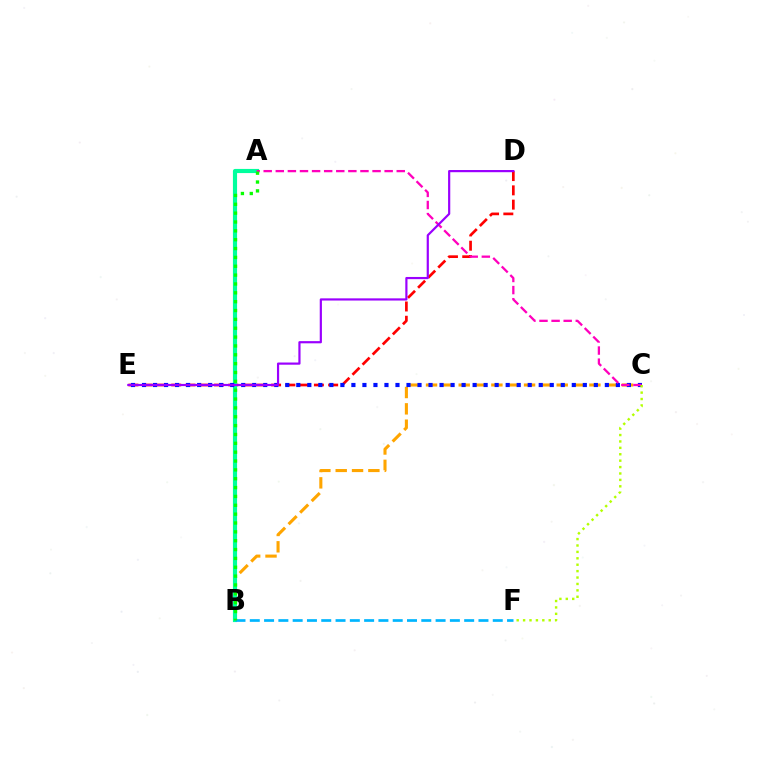{('D', 'E'): [{'color': '#ff0000', 'line_style': 'dashed', 'thickness': 1.94}, {'color': '#9b00ff', 'line_style': 'solid', 'thickness': 1.57}], ('B', 'C'): [{'color': '#ffa500', 'line_style': 'dashed', 'thickness': 2.22}], ('A', 'B'): [{'color': '#00ff9d', 'line_style': 'solid', 'thickness': 2.99}, {'color': '#08ff00', 'line_style': 'dotted', 'thickness': 2.41}], ('C', 'E'): [{'color': '#0010ff', 'line_style': 'dotted', 'thickness': 2.99}], ('A', 'C'): [{'color': '#ff00bd', 'line_style': 'dashed', 'thickness': 1.64}], ('B', 'F'): [{'color': '#00b5ff', 'line_style': 'dashed', 'thickness': 1.94}], ('C', 'F'): [{'color': '#b3ff00', 'line_style': 'dotted', 'thickness': 1.74}]}